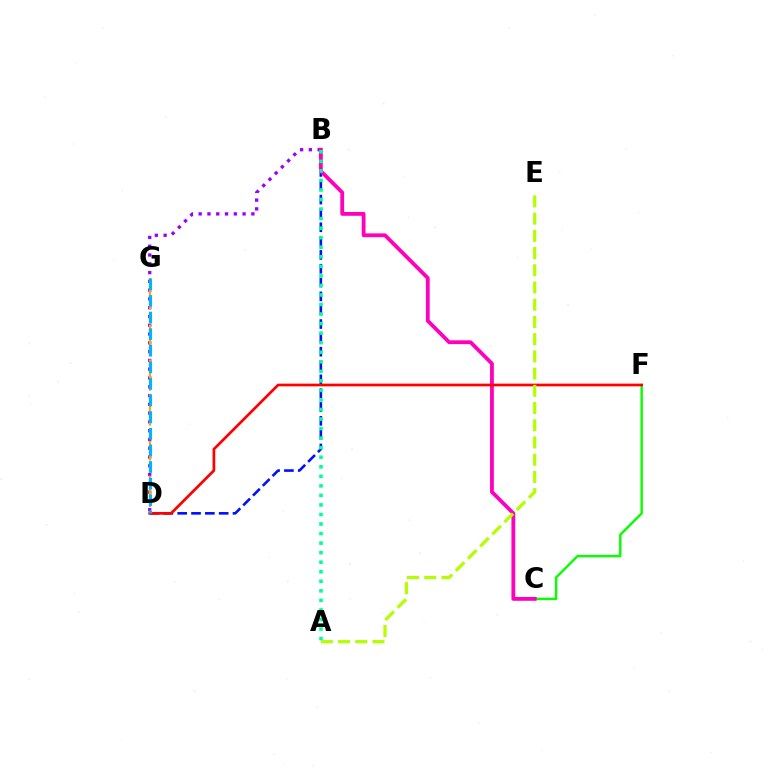{('C', 'F'): [{'color': '#08ff00', 'line_style': 'solid', 'thickness': 1.75}], ('B', 'D'): [{'color': '#0010ff', 'line_style': 'dashed', 'thickness': 1.88}, {'color': '#9b00ff', 'line_style': 'dotted', 'thickness': 2.39}], ('D', 'G'): [{'color': '#ffa500', 'line_style': 'dashed', 'thickness': 1.58}, {'color': '#00b5ff', 'line_style': 'dashed', 'thickness': 2.26}], ('B', 'C'): [{'color': '#ff00bd', 'line_style': 'solid', 'thickness': 2.74}], ('D', 'F'): [{'color': '#ff0000', 'line_style': 'solid', 'thickness': 1.95}], ('A', 'B'): [{'color': '#00ff9d', 'line_style': 'dotted', 'thickness': 2.59}], ('A', 'E'): [{'color': '#b3ff00', 'line_style': 'dashed', 'thickness': 2.34}]}